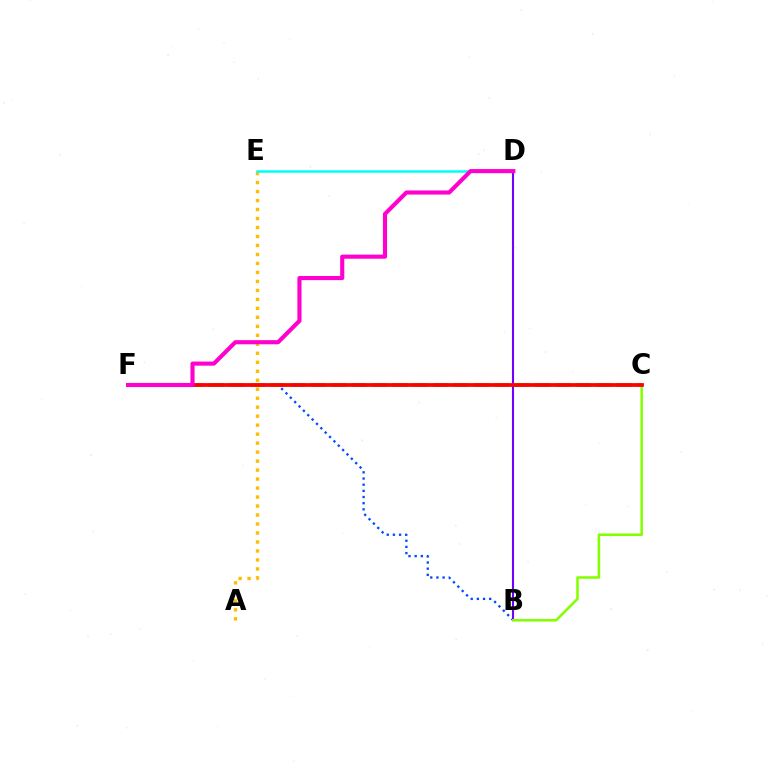{('B', 'F'): [{'color': '#004bff', 'line_style': 'dotted', 'thickness': 1.67}], ('B', 'D'): [{'color': '#7200ff', 'line_style': 'solid', 'thickness': 1.51}], ('A', 'E'): [{'color': '#ffbd00', 'line_style': 'dotted', 'thickness': 2.44}], ('B', 'C'): [{'color': '#84ff00', 'line_style': 'solid', 'thickness': 1.83}], ('D', 'E'): [{'color': '#00fff6', 'line_style': 'solid', 'thickness': 1.8}], ('C', 'F'): [{'color': '#00ff39', 'line_style': 'dashed', 'thickness': 2.77}, {'color': '#ff0000', 'line_style': 'solid', 'thickness': 2.71}], ('D', 'F'): [{'color': '#ff00cf', 'line_style': 'solid', 'thickness': 2.96}]}